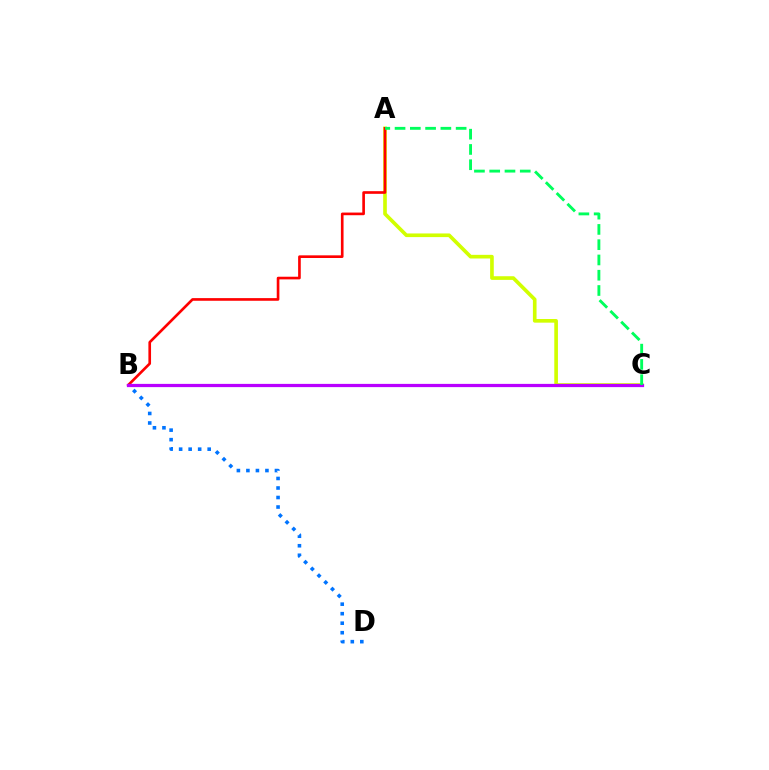{('A', 'C'): [{'color': '#d1ff00', 'line_style': 'solid', 'thickness': 2.63}, {'color': '#00ff5c', 'line_style': 'dashed', 'thickness': 2.07}], ('A', 'B'): [{'color': '#ff0000', 'line_style': 'solid', 'thickness': 1.91}], ('B', 'D'): [{'color': '#0074ff', 'line_style': 'dotted', 'thickness': 2.59}], ('B', 'C'): [{'color': '#b900ff', 'line_style': 'solid', 'thickness': 2.33}]}